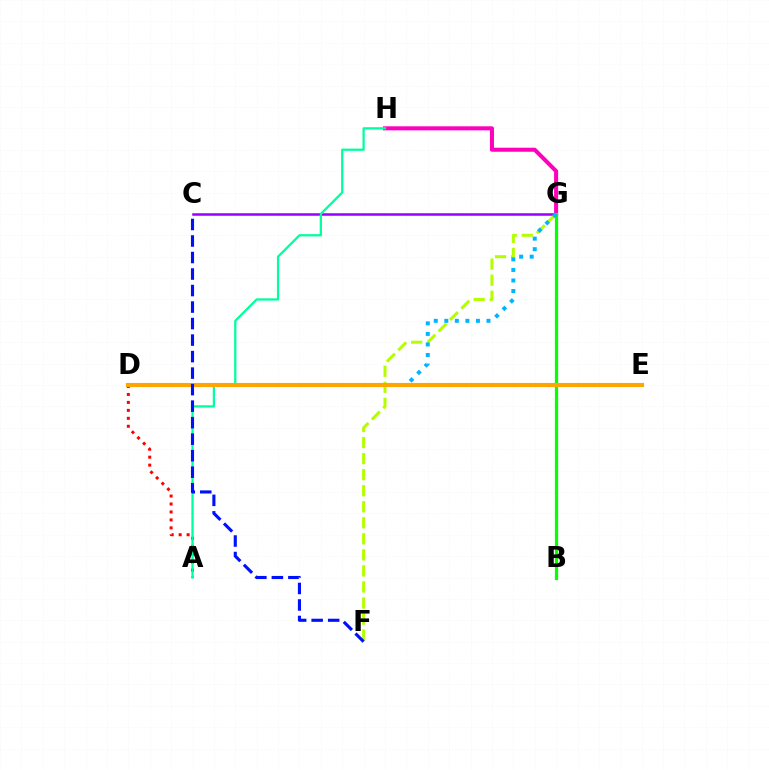{('G', 'H'): [{'color': '#ff00bd', 'line_style': 'solid', 'thickness': 2.91}], ('C', 'G'): [{'color': '#9b00ff', 'line_style': 'solid', 'thickness': 1.82}], ('F', 'G'): [{'color': '#b3ff00', 'line_style': 'dashed', 'thickness': 2.18}], ('A', 'D'): [{'color': '#ff0000', 'line_style': 'dotted', 'thickness': 2.16}], ('B', 'G'): [{'color': '#08ff00', 'line_style': 'solid', 'thickness': 2.34}], ('A', 'H'): [{'color': '#00ff9d', 'line_style': 'solid', 'thickness': 1.62}], ('D', 'G'): [{'color': '#00b5ff', 'line_style': 'dotted', 'thickness': 2.86}], ('D', 'E'): [{'color': '#ffa500', 'line_style': 'solid', 'thickness': 2.96}], ('C', 'F'): [{'color': '#0010ff', 'line_style': 'dashed', 'thickness': 2.24}]}